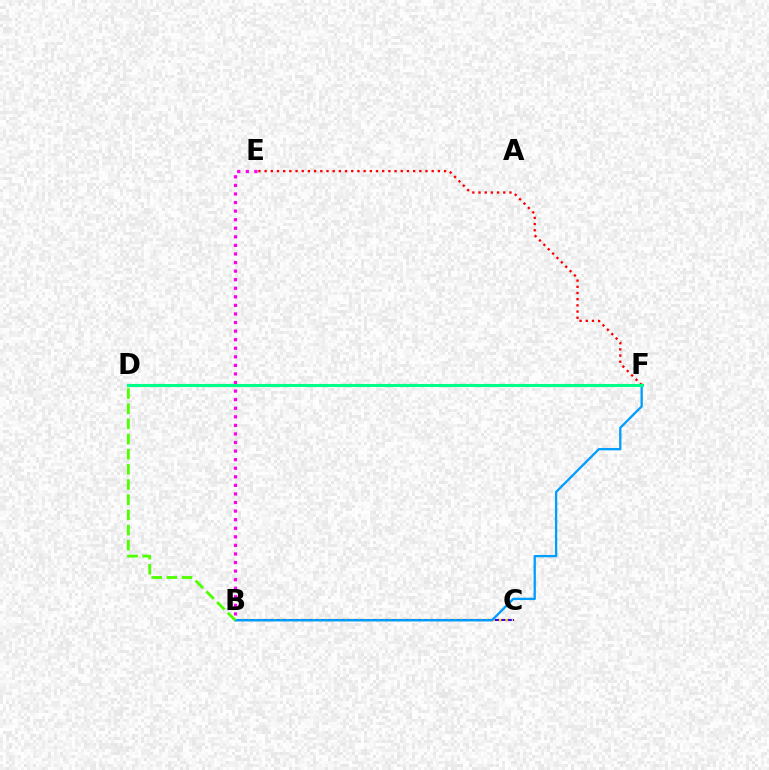{('B', 'C'): [{'color': '#3700ff', 'line_style': 'solid', 'thickness': 1.5}, {'color': '#ffd500', 'line_style': 'dotted', 'thickness': 1.75}], ('B', 'F'): [{'color': '#009eff', 'line_style': 'solid', 'thickness': 1.66}], ('B', 'D'): [{'color': '#4fff00', 'line_style': 'dashed', 'thickness': 2.06}], ('B', 'E'): [{'color': '#ff00ed', 'line_style': 'dotted', 'thickness': 2.33}], ('E', 'F'): [{'color': '#ff0000', 'line_style': 'dotted', 'thickness': 1.68}], ('D', 'F'): [{'color': '#00ff86', 'line_style': 'solid', 'thickness': 2.22}]}